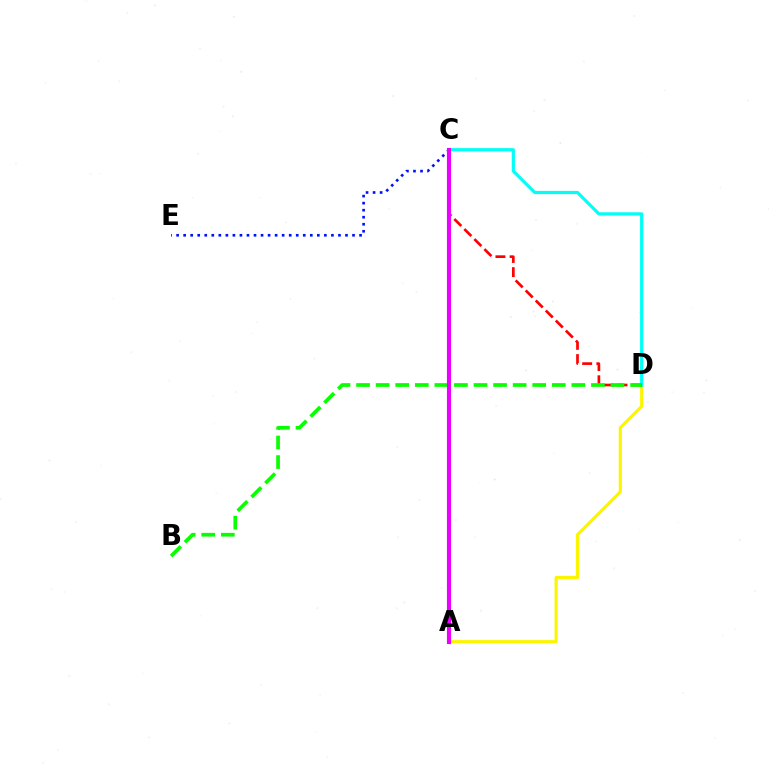{('C', 'E'): [{'color': '#0010ff', 'line_style': 'dotted', 'thickness': 1.91}], ('A', 'D'): [{'color': '#fcf500', 'line_style': 'solid', 'thickness': 2.25}], ('C', 'D'): [{'color': '#00fff6', 'line_style': 'solid', 'thickness': 2.3}, {'color': '#ff0000', 'line_style': 'dashed', 'thickness': 1.93}], ('B', 'D'): [{'color': '#08ff00', 'line_style': 'dashed', 'thickness': 2.66}], ('A', 'C'): [{'color': '#ee00ff', 'line_style': 'solid', 'thickness': 2.98}]}